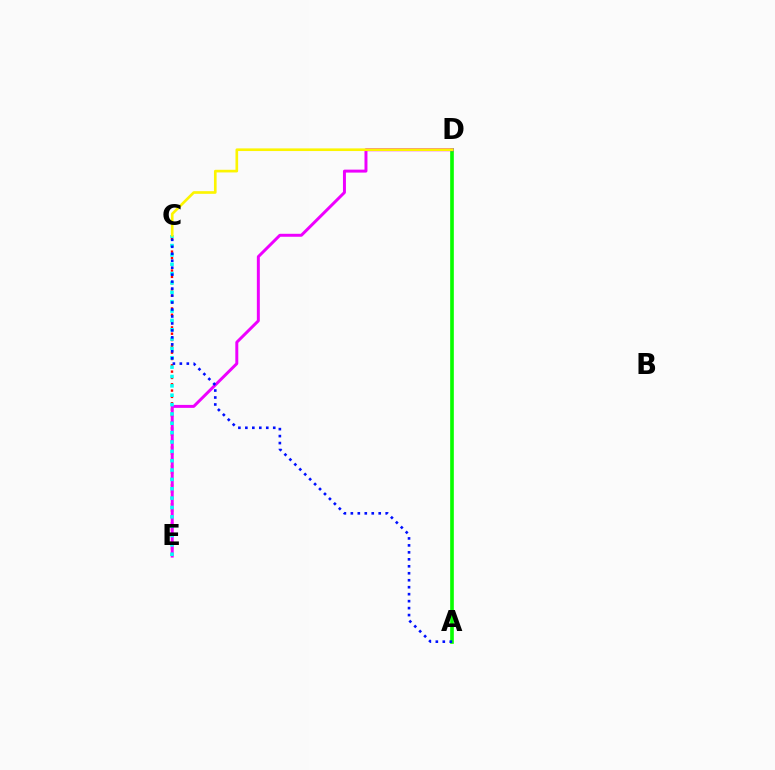{('C', 'E'): [{'color': '#ff0000', 'line_style': 'dotted', 'thickness': 1.72}, {'color': '#00fff6', 'line_style': 'dotted', 'thickness': 2.54}], ('A', 'D'): [{'color': '#08ff00', 'line_style': 'solid', 'thickness': 2.63}], ('D', 'E'): [{'color': '#ee00ff', 'line_style': 'solid', 'thickness': 2.14}], ('C', 'D'): [{'color': '#fcf500', 'line_style': 'solid', 'thickness': 1.91}], ('A', 'C'): [{'color': '#0010ff', 'line_style': 'dotted', 'thickness': 1.89}]}